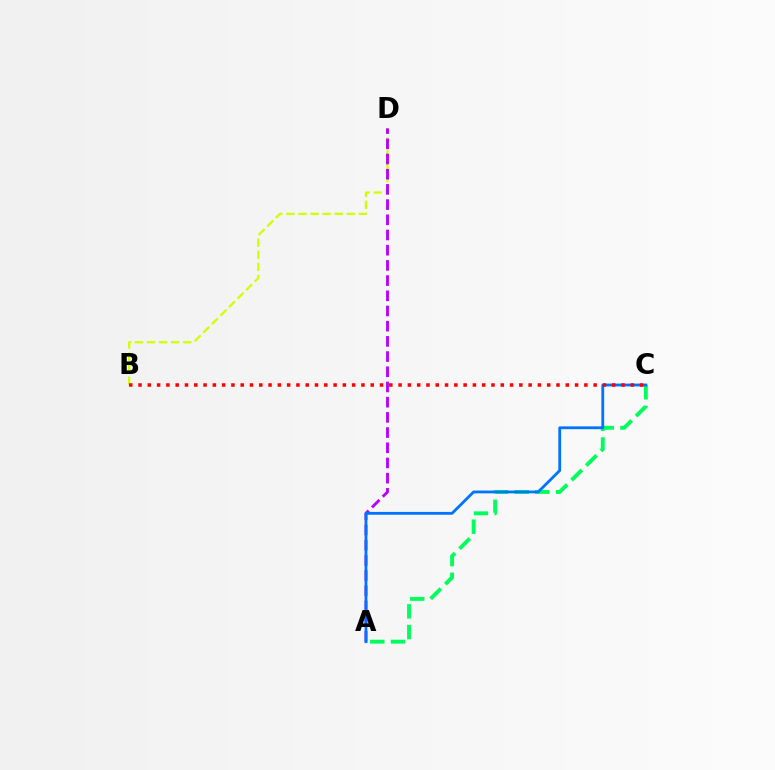{('A', 'C'): [{'color': '#00ff5c', 'line_style': 'dashed', 'thickness': 2.81}, {'color': '#0074ff', 'line_style': 'solid', 'thickness': 2.03}], ('B', 'D'): [{'color': '#d1ff00', 'line_style': 'dashed', 'thickness': 1.64}], ('A', 'D'): [{'color': '#b900ff', 'line_style': 'dashed', 'thickness': 2.06}], ('B', 'C'): [{'color': '#ff0000', 'line_style': 'dotted', 'thickness': 2.52}]}